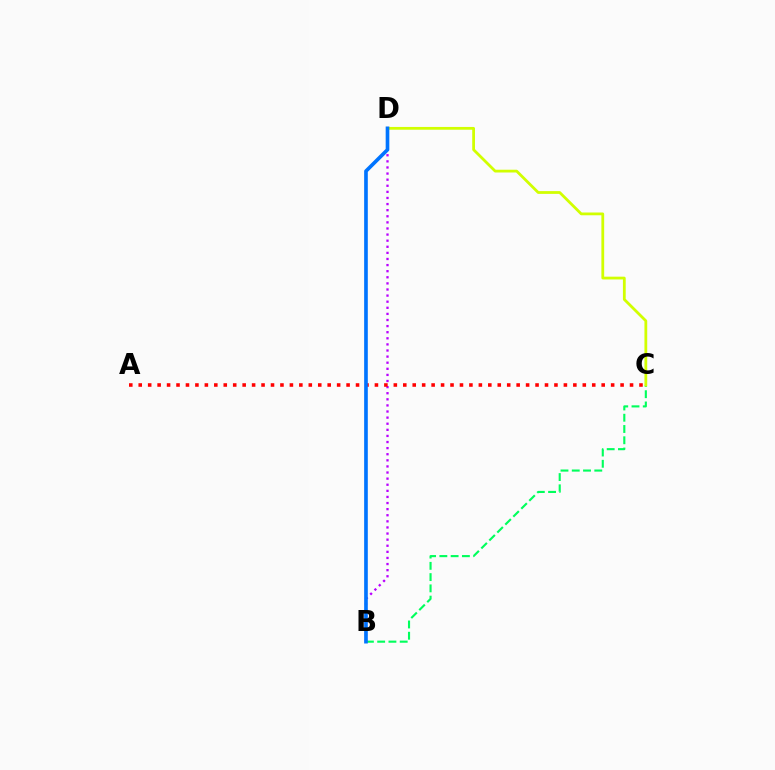{('B', 'C'): [{'color': '#00ff5c', 'line_style': 'dashed', 'thickness': 1.53}], ('B', 'D'): [{'color': '#b900ff', 'line_style': 'dotted', 'thickness': 1.66}, {'color': '#0074ff', 'line_style': 'solid', 'thickness': 2.63}], ('A', 'C'): [{'color': '#ff0000', 'line_style': 'dotted', 'thickness': 2.57}], ('C', 'D'): [{'color': '#d1ff00', 'line_style': 'solid', 'thickness': 2.0}]}